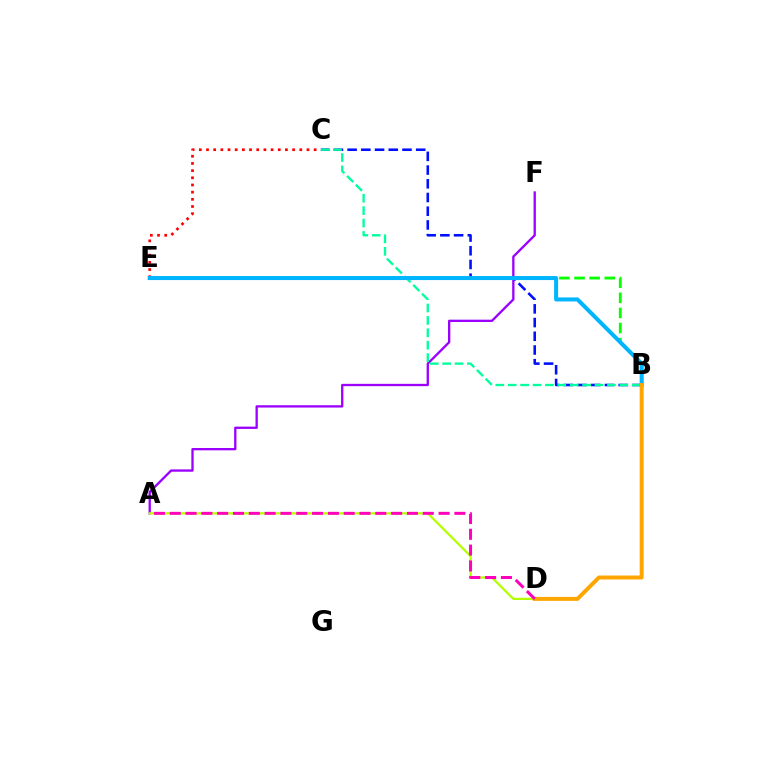{('C', 'E'): [{'color': '#ff0000', 'line_style': 'dotted', 'thickness': 1.95}], ('B', 'C'): [{'color': '#0010ff', 'line_style': 'dashed', 'thickness': 1.86}, {'color': '#00ff9d', 'line_style': 'dashed', 'thickness': 1.69}], ('A', 'F'): [{'color': '#9b00ff', 'line_style': 'solid', 'thickness': 1.67}], ('B', 'E'): [{'color': '#08ff00', 'line_style': 'dashed', 'thickness': 2.06}, {'color': '#00b5ff', 'line_style': 'solid', 'thickness': 2.9}], ('A', 'D'): [{'color': '#b3ff00', 'line_style': 'solid', 'thickness': 1.61}, {'color': '#ff00bd', 'line_style': 'dashed', 'thickness': 2.15}], ('B', 'D'): [{'color': '#ffa500', 'line_style': 'solid', 'thickness': 2.85}]}